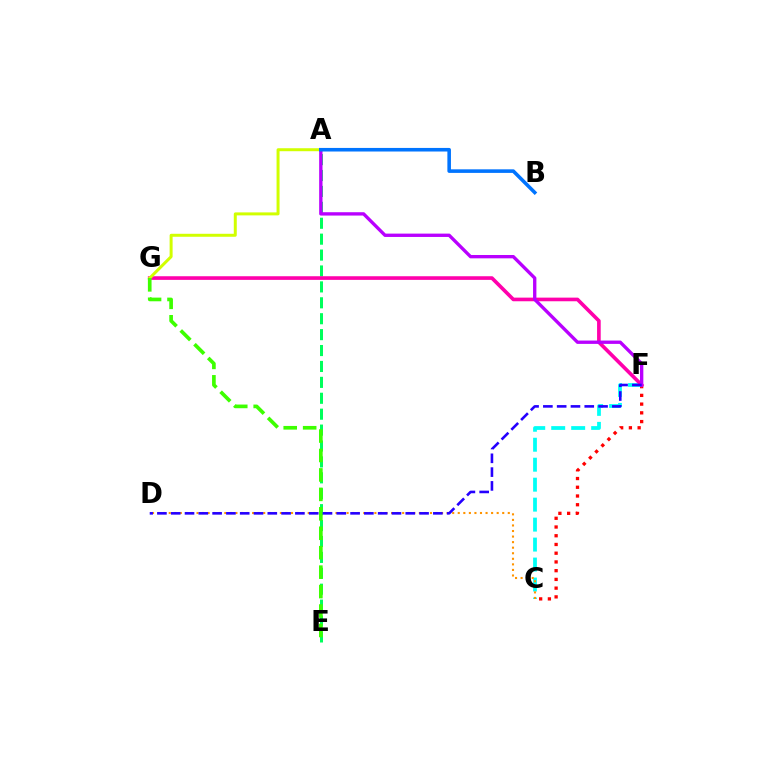{('C', 'F'): [{'color': '#ff0000', 'line_style': 'dotted', 'thickness': 2.37}, {'color': '#00fff6', 'line_style': 'dashed', 'thickness': 2.71}], ('A', 'E'): [{'color': '#00ff5c', 'line_style': 'dashed', 'thickness': 2.16}], ('F', 'G'): [{'color': '#ff00ac', 'line_style': 'solid', 'thickness': 2.62}], ('A', 'G'): [{'color': '#d1ff00', 'line_style': 'solid', 'thickness': 2.15}], ('A', 'F'): [{'color': '#b900ff', 'line_style': 'solid', 'thickness': 2.4}], ('C', 'D'): [{'color': '#ff9400', 'line_style': 'dotted', 'thickness': 1.51}], ('E', 'G'): [{'color': '#3dff00', 'line_style': 'dashed', 'thickness': 2.64}], ('A', 'B'): [{'color': '#0074ff', 'line_style': 'solid', 'thickness': 2.57}], ('D', 'F'): [{'color': '#2500ff', 'line_style': 'dashed', 'thickness': 1.87}]}